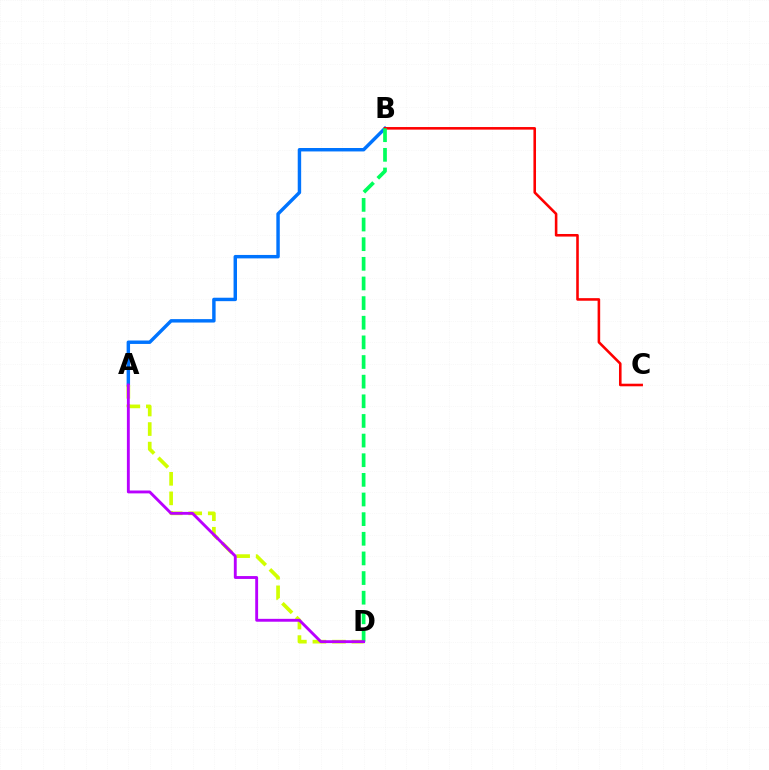{('A', 'B'): [{'color': '#0074ff', 'line_style': 'solid', 'thickness': 2.47}], ('A', 'D'): [{'color': '#d1ff00', 'line_style': 'dashed', 'thickness': 2.65}, {'color': '#b900ff', 'line_style': 'solid', 'thickness': 2.07}], ('B', 'C'): [{'color': '#ff0000', 'line_style': 'solid', 'thickness': 1.86}], ('B', 'D'): [{'color': '#00ff5c', 'line_style': 'dashed', 'thickness': 2.67}]}